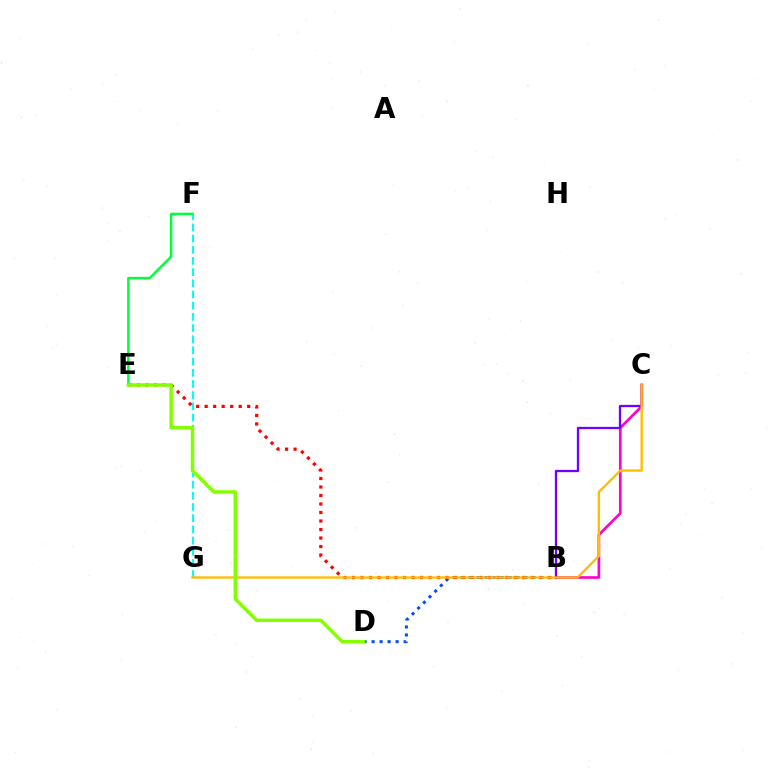{('B', 'C'): [{'color': '#ff00cf', 'line_style': 'solid', 'thickness': 1.92}, {'color': '#7200ff', 'line_style': 'solid', 'thickness': 1.66}], ('F', 'G'): [{'color': '#00fff6', 'line_style': 'dashed', 'thickness': 1.52}], ('B', 'D'): [{'color': '#004bff', 'line_style': 'dotted', 'thickness': 2.17}], ('B', 'E'): [{'color': '#ff0000', 'line_style': 'dotted', 'thickness': 2.31}], ('E', 'F'): [{'color': '#00ff39', 'line_style': 'solid', 'thickness': 1.76}], ('C', 'G'): [{'color': '#ffbd00', 'line_style': 'solid', 'thickness': 1.68}], ('D', 'E'): [{'color': '#84ff00', 'line_style': 'solid', 'thickness': 2.5}]}